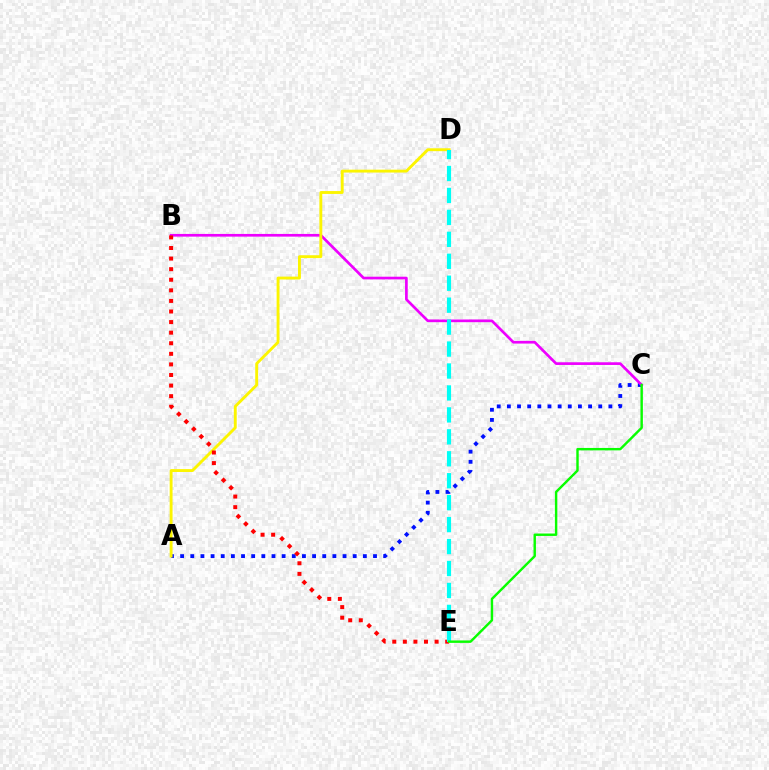{('A', 'C'): [{'color': '#0010ff', 'line_style': 'dotted', 'thickness': 2.76}], ('B', 'C'): [{'color': '#ee00ff', 'line_style': 'solid', 'thickness': 1.94}], ('A', 'D'): [{'color': '#fcf500', 'line_style': 'solid', 'thickness': 2.07}], ('B', 'E'): [{'color': '#ff0000', 'line_style': 'dotted', 'thickness': 2.88}], ('D', 'E'): [{'color': '#00fff6', 'line_style': 'dashed', 'thickness': 2.98}], ('C', 'E'): [{'color': '#08ff00', 'line_style': 'solid', 'thickness': 1.75}]}